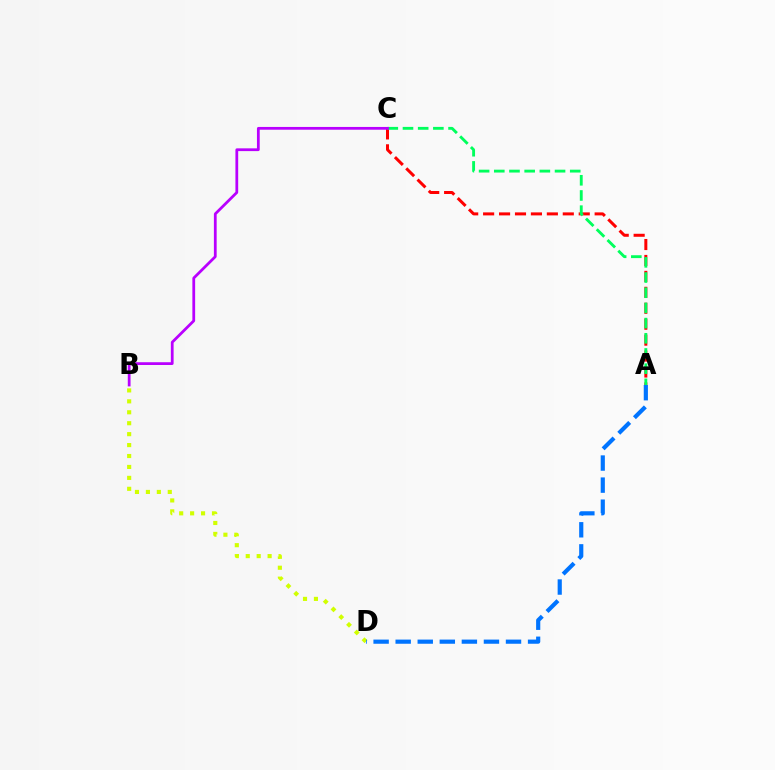{('A', 'C'): [{'color': '#ff0000', 'line_style': 'dashed', 'thickness': 2.16}, {'color': '#00ff5c', 'line_style': 'dashed', 'thickness': 2.06}], ('B', 'D'): [{'color': '#d1ff00', 'line_style': 'dotted', 'thickness': 2.97}], ('A', 'D'): [{'color': '#0074ff', 'line_style': 'dashed', 'thickness': 3.0}], ('B', 'C'): [{'color': '#b900ff', 'line_style': 'solid', 'thickness': 1.99}]}